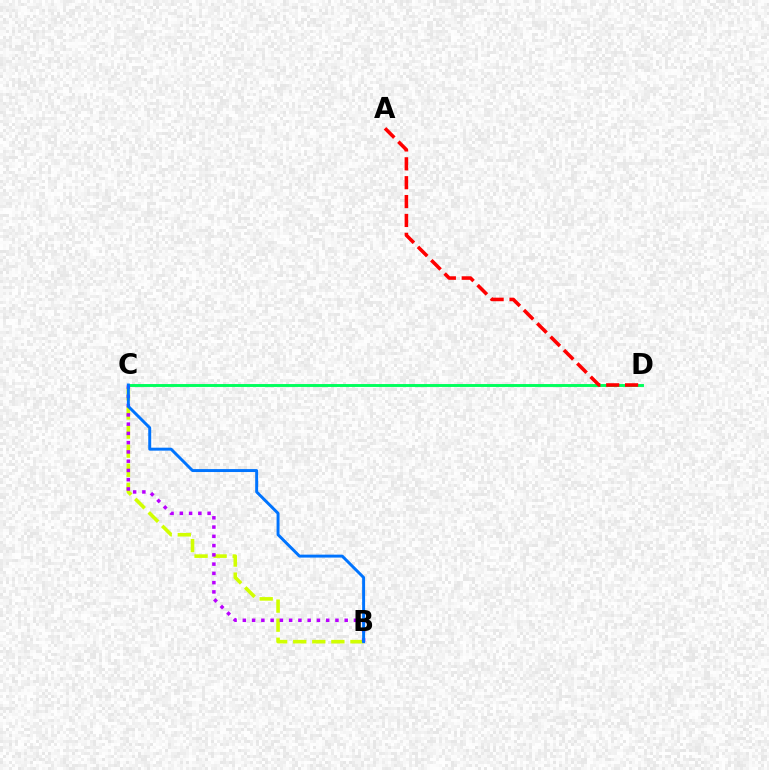{('C', 'D'): [{'color': '#00ff5c', 'line_style': 'solid', 'thickness': 2.09}], ('B', 'C'): [{'color': '#d1ff00', 'line_style': 'dashed', 'thickness': 2.59}, {'color': '#b900ff', 'line_style': 'dotted', 'thickness': 2.52}, {'color': '#0074ff', 'line_style': 'solid', 'thickness': 2.12}], ('A', 'D'): [{'color': '#ff0000', 'line_style': 'dashed', 'thickness': 2.56}]}